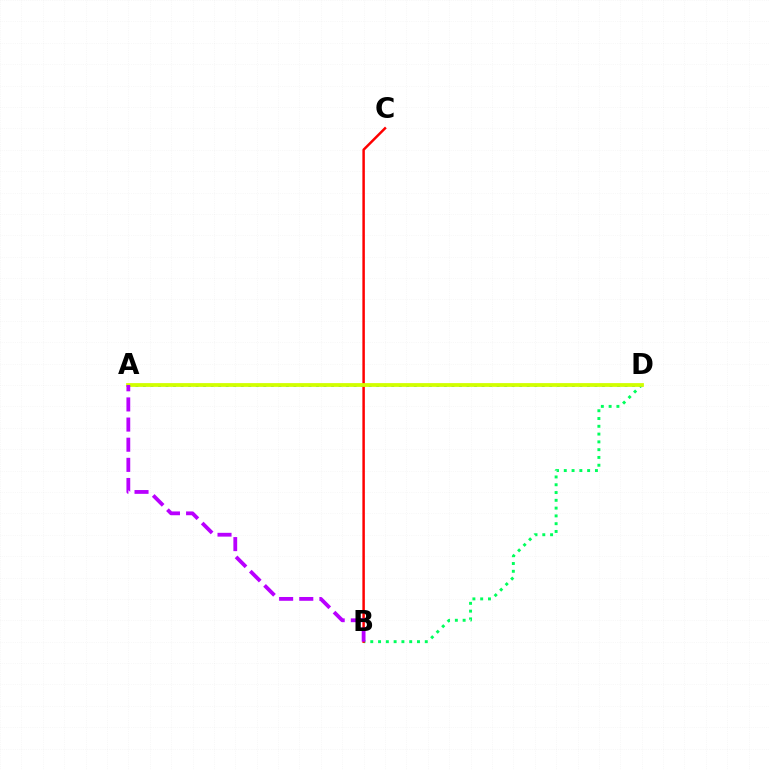{('B', 'D'): [{'color': '#00ff5c', 'line_style': 'dotted', 'thickness': 2.12}], ('A', 'D'): [{'color': '#0074ff', 'line_style': 'dotted', 'thickness': 2.04}, {'color': '#d1ff00', 'line_style': 'solid', 'thickness': 2.72}], ('B', 'C'): [{'color': '#ff0000', 'line_style': 'solid', 'thickness': 1.79}], ('A', 'B'): [{'color': '#b900ff', 'line_style': 'dashed', 'thickness': 2.74}]}